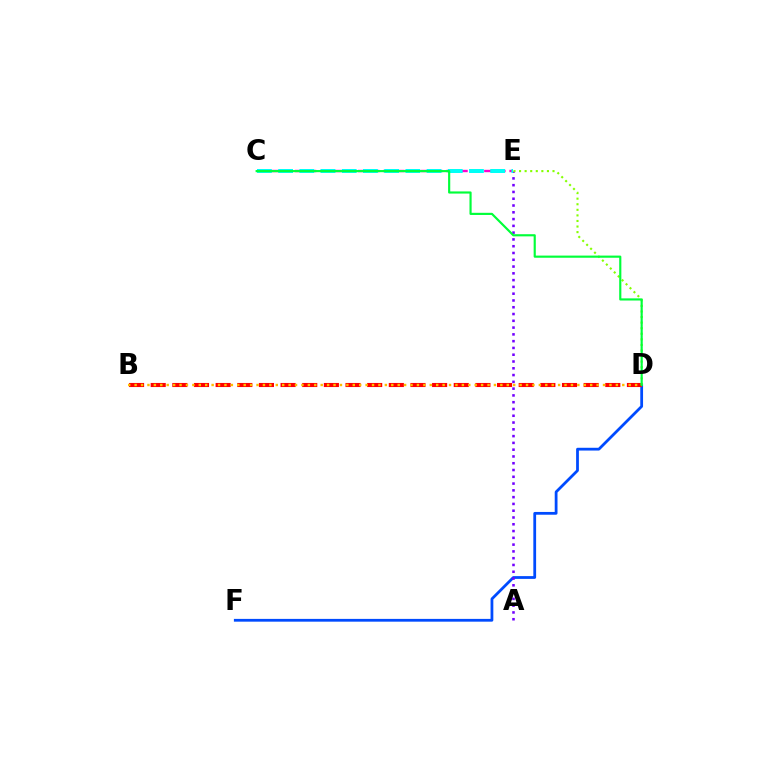{('D', 'F'): [{'color': '#004bff', 'line_style': 'solid', 'thickness': 2.0}], ('A', 'E'): [{'color': '#7200ff', 'line_style': 'dotted', 'thickness': 1.84}], ('C', 'E'): [{'color': '#ff00cf', 'line_style': 'dashed', 'thickness': 1.71}, {'color': '#00fff6', 'line_style': 'dashed', 'thickness': 2.88}], ('B', 'D'): [{'color': '#ff0000', 'line_style': 'dashed', 'thickness': 2.94}, {'color': '#ffbd00', 'line_style': 'dotted', 'thickness': 1.74}], ('D', 'E'): [{'color': '#84ff00', 'line_style': 'dotted', 'thickness': 1.51}], ('C', 'D'): [{'color': '#00ff39', 'line_style': 'solid', 'thickness': 1.55}]}